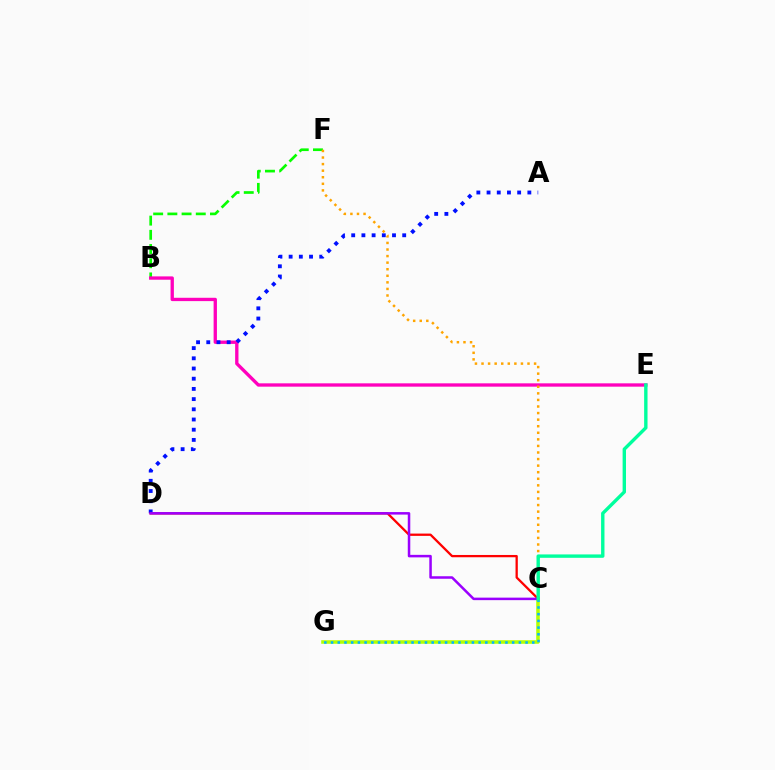{('B', 'F'): [{'color': '#08ff00', 'line_style': 'dashed', 'thickness': 1.93}], ('C', 'G'): [{'color': '#b3ff00', 'line_style': 'solid', 'thickness': 2.56}, {'color': '#00b5ff', 'line_style': 'dotted', 'thickness': 1.82}], ('B', 'E'): [{'color': '#ff00bd', 'line_style': 'solid', 'thickness': 2.4}], ('A', 'D'): [{'color': '#0010ff', 'line_style': 'dotted', 'thickness': 2.77}], ('C', 'D'): [{'color': '#ff0000', 'line_style': 'solid', 'thickness': 1.65}, {'color': '#9b00ff', 'line_style': 'solid', 'thickness': 1.81}], ('C', 'F'): [{'color': '#ffa500', 'line_style': 'dotted', 'thickness': 1.79}], ('C', 'E'): [{'color': '#00ff9d', 'line_style': 'solid', 'thickness': 2.44}]}